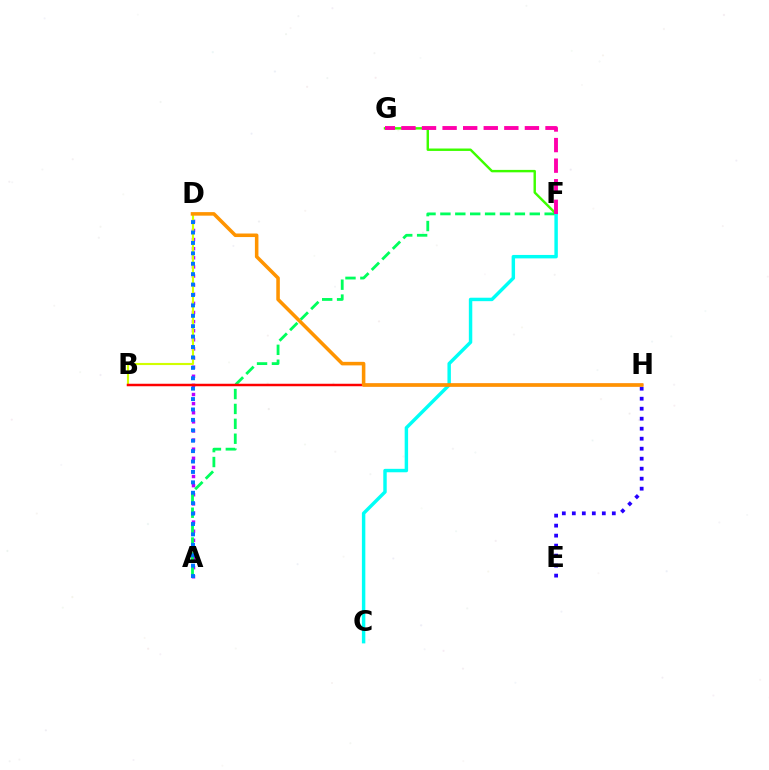{('E', 'H'): [{'color': '#2500ff', 'line_style': 'dotted', 'thickness': 2.72}], ('A', 'D'): [{'color': '#b900ff', 'line_style': 'dotted', 'thickness': 2.48}, {'color': '#0074ff', 'line_style': 'dotted', 'thickness': 2.83}], ('B', 'D'): [{'color': '#d1ff00', 'line_style': 'solid', 'thickness': 1.54}], ('A', 'F'): [{'color': '#00ff5c', 'line_style': 'dashed', 'thickness': 2.02}], ('F', 'G'): [{'color': '#3dff00', 'line_style': 'solid', 'thickness': 1.75}, {'color': '#ff00ac', 'line_style': 'dashed', 'thickness': 2.8}], ('C', 'F'): [{'color': '#00fff6', 'line_style': 'solid', 'thickness': 2.48}], ('B', 'H'): [{'color': '#ff0000', 'line_style': 'solid', 'thickness': 1.79}], ('D', 'H'): [{'color': '#ff9400', 'line_style': 'solid', 'thickness': 2.55}]}